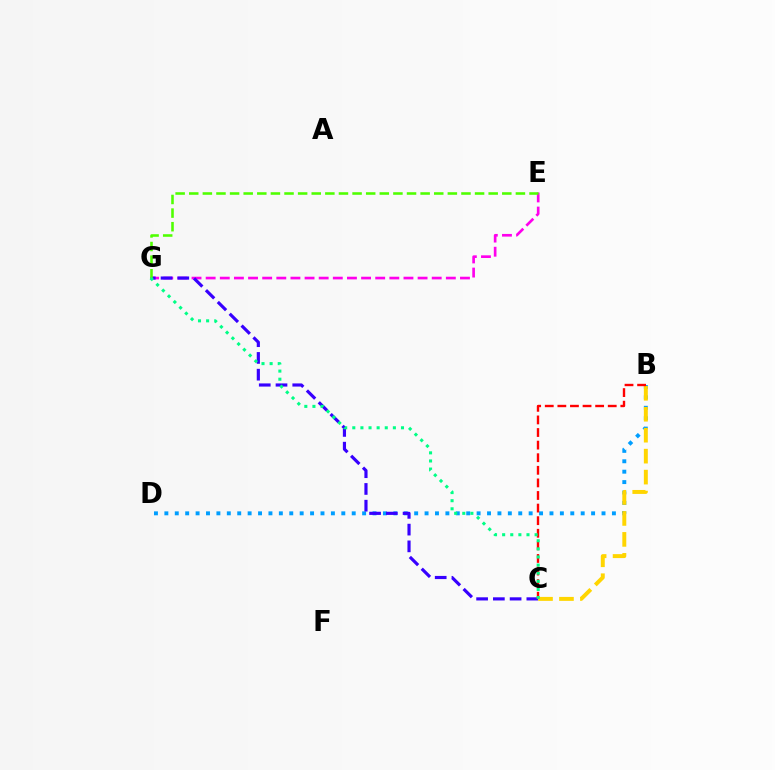{('E', 'G'): [{'color': '#ff00ed', 'line_style': 'dashed', 'thickness': 1.92}, {'color': '#4fff00', 'line_style': 'dashed', 'thickness': 1.85}], ('B', 'D'): [{'color': '#009eff', 'line_style': 'dotted', 'thickness': 2.83}], ('C', 'G'): [{'color': '#3700ff', 'line_style': 'dashed', 'thickness': 2.27}, {'color': '#00ff86', 'line_style': 'dotted', 'thickness': 2.2}], ('B', 'C'): [{'color': '#ffd500', 'line_style': 'dashed', 'thickness': 2.85}, {'color': '#ff0000', 'line_style': 'dashed', 'thickness': 1.71}]}